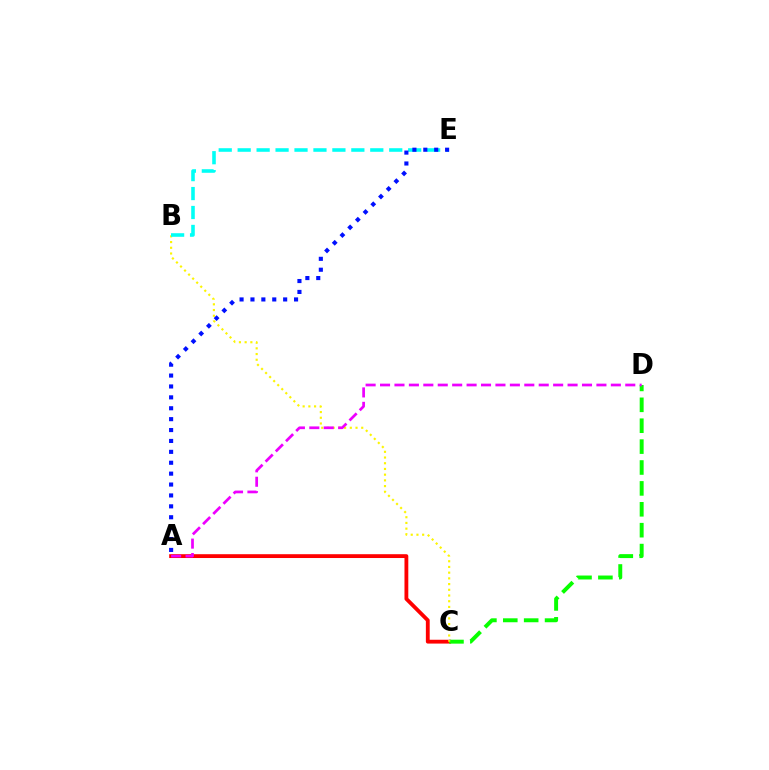{('A', 'C'): [{'color': '#ff0000', 'line_style': 'solid', 'thickness': 2.75}], ('C', 'D'): [{'color': '#08ff00', 'line_style': 'dashed', 'thickness': 2.84}], ('B', 'C'): [{'color': '#fcf500', 'line_style': 'dotted', 'thickness': 1.55}], ('A', 'D'): [{'color': '#ee00ff', 'line_style': 'dashed', 'thickness': 1.96}], ('B', 'E'): [{'color': '#00fff6', 'line_style': 'dashed', 'thickness': 2.57}], ('A', 'E'): [{'color': '#0010ff', 'line_style': 'dotted', 'thickness': 2.96}]}